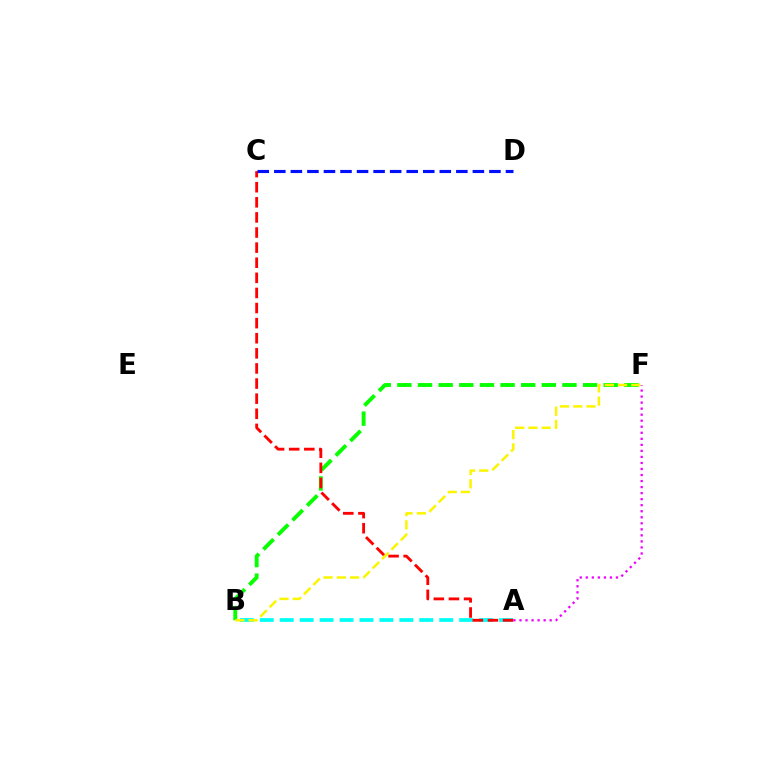{('A', 'B'): [{'color': '#00fff6', 'line_style': 'dashed', 'thickness': 2.71}], ('B', 'F'): [{'color': '#08ff00', 'line_style': 'dashed', 'thickness': 2.8}, {'color': '#fcf500', 'line_style': 'dashed', 'thickness': 1.8}], ('A', 'C'): [{'color': '#ff0000', 'line_style': 'dashed', 'thickness': 2.05}], ('C', 'D'): [{'color': '#0010ff', 'line_style': 'dashed', 'thickness': 2.25}], ('A', 'F'): [{'color': '#ee00ff', 'line_style': 'dotted', 'thickness': 1.64}]}